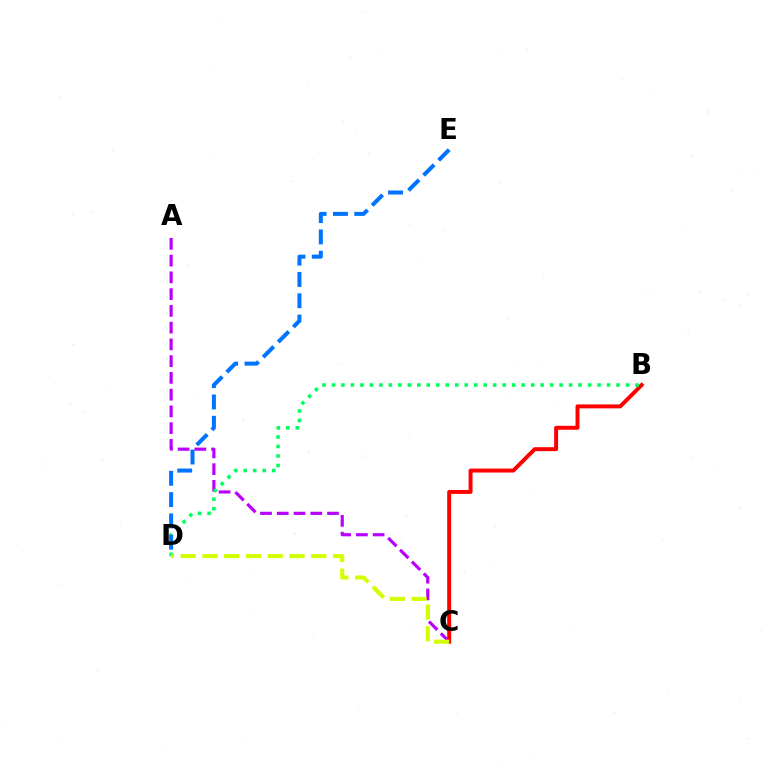{('A', 'C'): [{'color': '#b900ff', 'line_style': 'dashed', 'thickness': 2.28}], ('B', 'C'): [{'color': '#ff0000', 'line_style': 'solid', 'thickness': 2.85}], ('B', 'D'): [{'color': '#00ff5c', 'line_style': 'dotted', 'thickness': 2.58}], ('D', 'E'): [{'color': '#0074ff', 'line_style': 'dashed', 'thickness': 2.9}], ('C', 'D'): [{'color': '#d1ff00', 'line_style': 'dashed', 'thickness': 2.96}]}